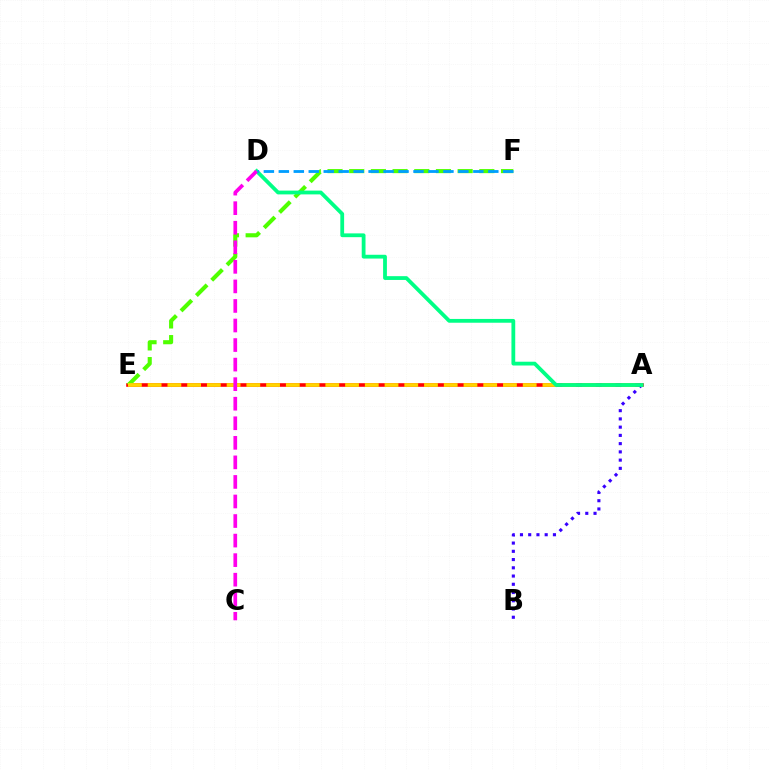{('A', 'E'): [{'color': '#ff0000', 'line_style': 'solid', 'thickness': 2.59}, {'color': '#ffd500', 'line_style': 'dashed', 'thickness': 2.68}], ('E', 'F'): [{'color': '#4fff00', 'line_style': 'dashed', 'thickness': 2.95}], ('A', 'B'): [{'color': '#3700ff', 'line_style': 'dotted', 'thickness': 2.24}], ('A', 'D'): [{'color': '#00ff86', 'line_style': 'solid', 'thickness': 2.73}], ('C', 'D'): [{'color': '#ff00ed', 'line_style': 'dashed', 'thickness': 2.66}], ('D', 'F'): [{'color': '#009eff', 'line_style': 'dashed', 'thickness': 2.03}]}